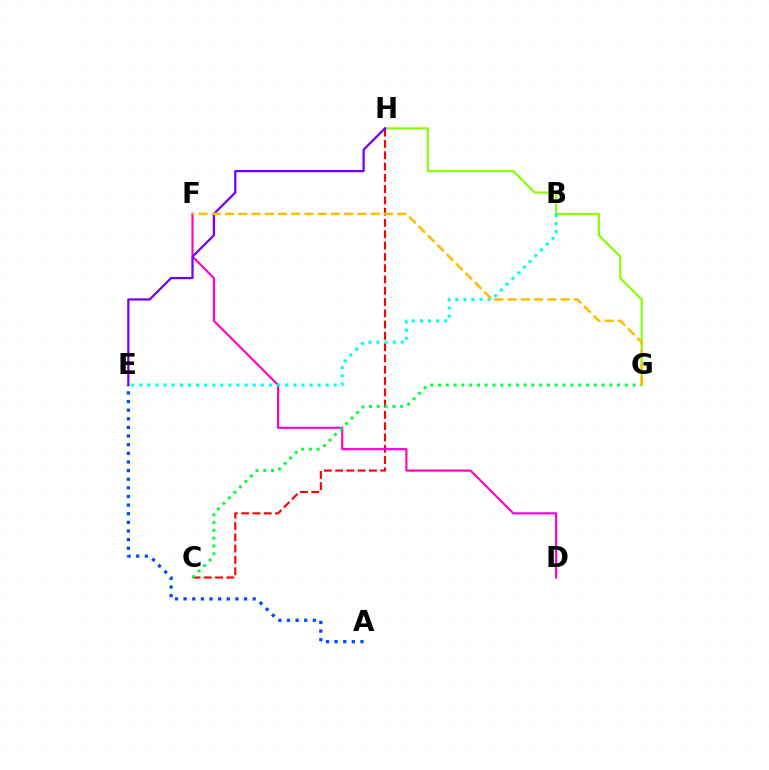{('G', 'H'): [{'color': '#84ff00', 'line_style': 'solid', 'thickness': 1.51}], ('C', 'H'): [{'color': '#ff0000', 'line_style': 'dashed', 'thickness': 1.53}], ('D', 'F'): [{'color': '#ff00cf', 'line_style': 'solid', 'thickness': 1.55}], ('B', 'E'): [{'color': '#00fff6', 'line_style': 'dotted', 'thickness': 2.2}], ('A', 'E'): [{'color': '#004bff', 'line_style': 'dotted', 'thickness': 2.34}], ('C', 'G'): [{'color': '#00ff39', 'line_style': 'dotted', 'thickness': 2.12}], ('E', 'H'): [{'color': '#7200ff', 'line_style': 'solid', 'thickness': 1.62}], ('F', 'G'): [{'color': '#ffbd00', 'line_style': 'dashed', 'thickness': 1.8}]}